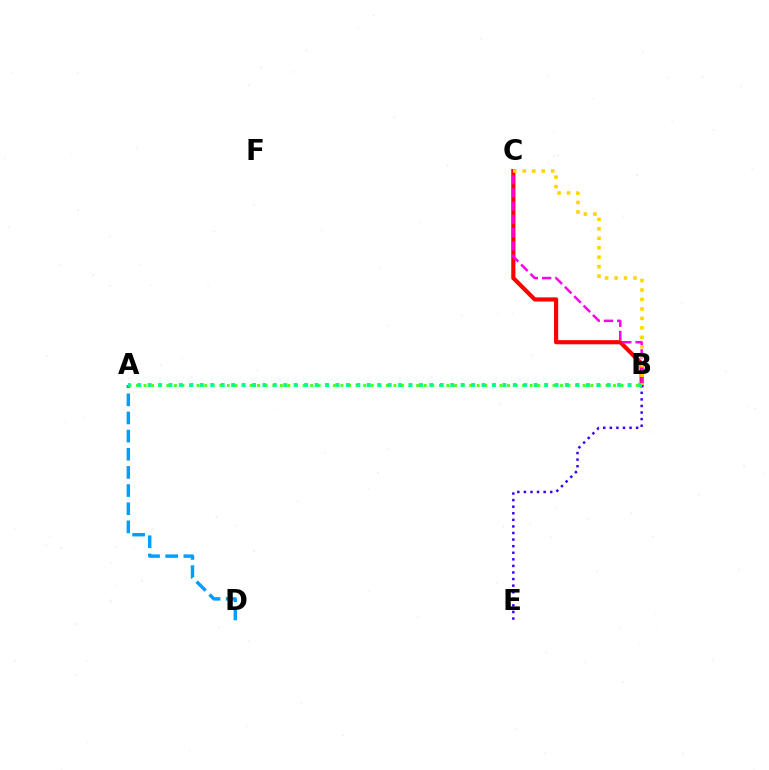{('B', 'C'): [{'color': '#ff0000', 'line_style': 'solid', 'thickness': 2.99}, {'color': '#ff00ed', 'line_style': 'dashed', 'thickness': 1.8}, {'color': '#ffd500', 'line_style': 'dotted', 'thickness': 2.57}], ('A', 'B'): [{'color': '#4fff00', 'line_style': 'dotted', 'thickness': 2.06}, {'color': '#00ff86', 'line_style': 'dotted', 'thickness': 2.83}], ('B', 'E'): [{'color': '#3700ff', 'line_style': 'dotted', 'thickness': 1.79}], ('A', 'D'): [{'color': '#009eff', 'line_style': 'dashed', 'thickness': 2.47}]}